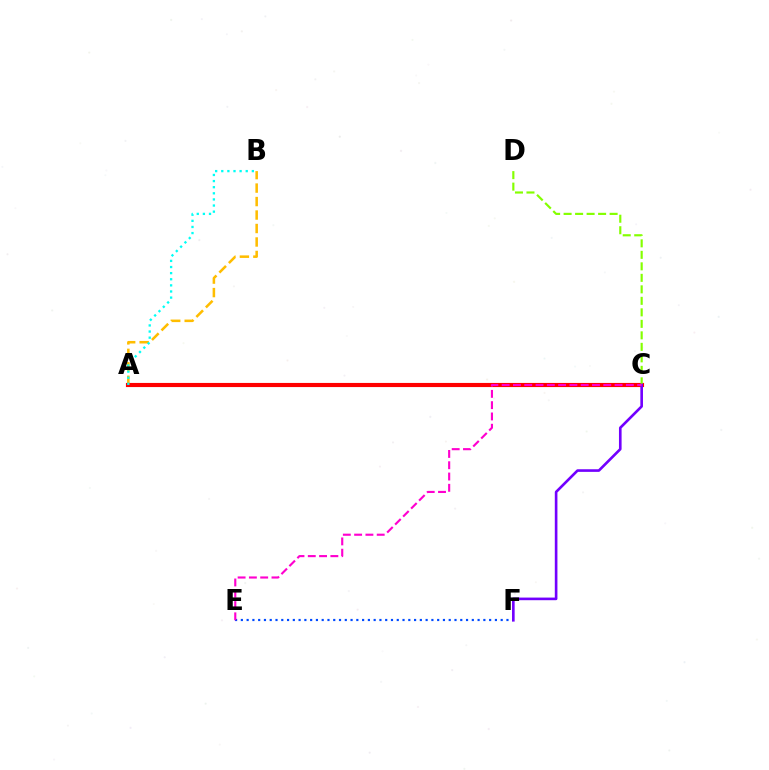{('E', 'F'): [{'color': '#004bff', 'line_style': 'dotted', 'thickness': 1.57}], ('A', 'B'): [{'color': '#ffbd00', 'line_style': 'dashed', 'thickness': 1.83}, {'color': '#00fff6', 'line_style': 'dotted', 'thickness': 1.66}], ('A', 'C'): [{'color': '#00ff39', 'line_style': 'dashed', 'thickness': 1.59}, {'color': '#ff0000', 'line_style': 'solid', 'thickness': 2.97}], ('C', 'D'): [{'color': '#84ff00', 'line_style': 'dashed', 'thickness': 1.56}], ('C', 'F'): [{'color': '#7200ff', 'line_style': 'solid', 'thickness': 1.89}], ('C', 'E'): [{'color': '#ff00cf', 'line_style': 'dashed', 'thickness': 1.53}]}